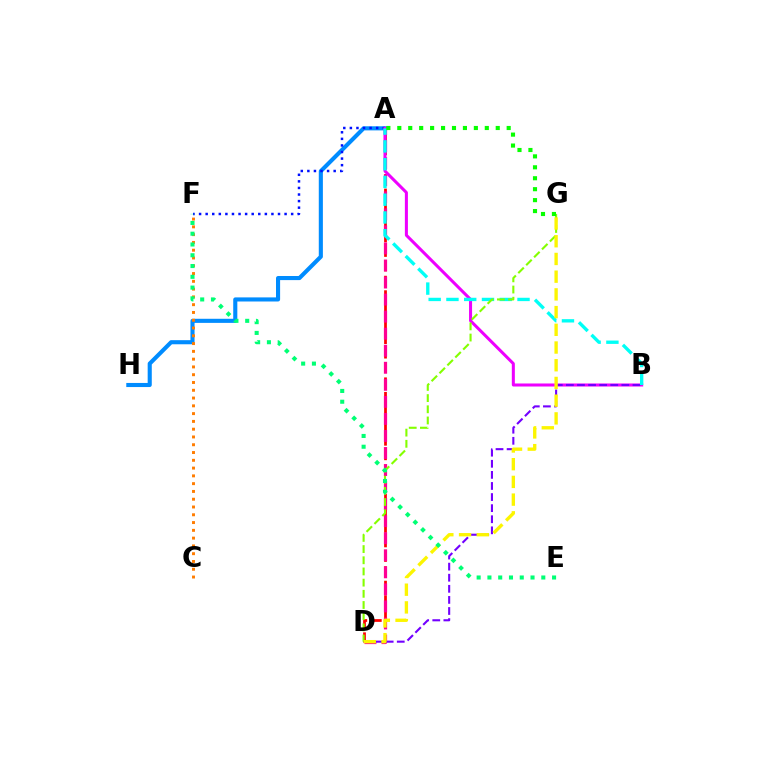{('A', 'H'): [{'color': '#008cff', 'line_style': 'solid', 'thickness': 2.95}], ('A', 'D'): [{'color': '#ff0000', 'line_style': 'dashed', 'thickness': 1.97}, {'color': '#ff0094', 'line_style': 'dashed', 'thickness': 2.32}], ('A', 'F'): [{'color': '#0010ff', 'line_style': 'dotted', 'thickness': 1.79}], ('A', 'B'): [{'color': '#ee00ff', 'line_style': 'solid', 'thickness': 2.18}, {'color': '#00fff6', 'line_style': 'dashed', 'thickness': 2.41}], ('C', 'F'): [{'color': '#ff7c00', 'line_style': 'dotted', 'thickness': 2.11}], ('B', 'D'): [{'color': '#7200ff', 'line_style': 'dashed', 'thickness': 1.51}], ('D', 'G'): [{'color': '#84ff00', 'line_style': 'dashed', 'thickness': 1.52}, {'color': '#fcf500', 'line_style': 'dashed', 'thickness': 2.41}], ('E', 'F'): [{'color': '#00ff74', 'line_style': 'dotted', 'thickness': 2.93}], ('A', 'G'): [{'color': '#08ff00', 'line_style': 'dotted', 'thickness': 2.97}]}